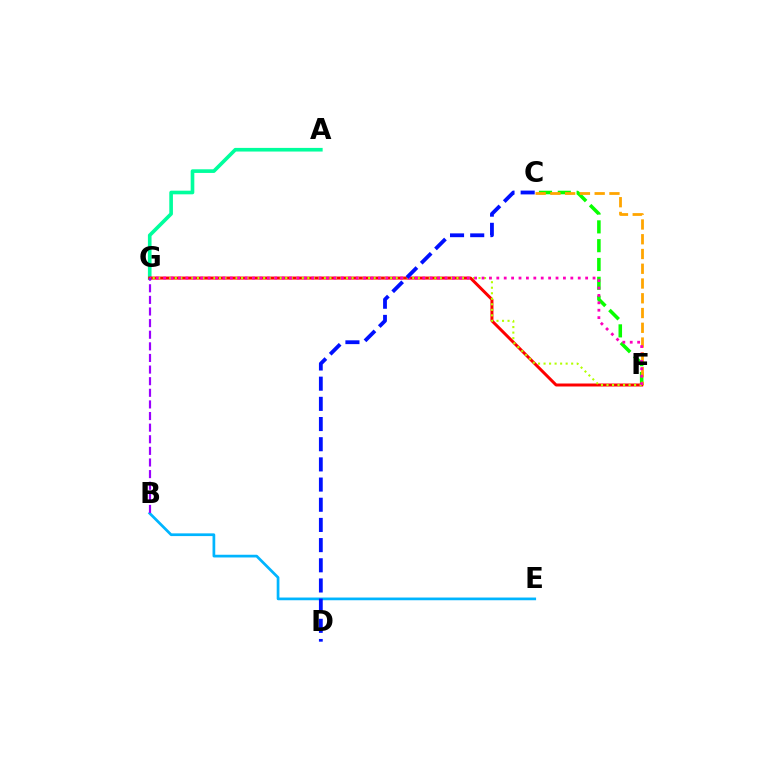{('A', 'G'): [{'color': '#00ff9d', 'line_style': 'solid', 'thickness': 2.62}], ('C', 'F'): [{'color': '#08ff00', 'line_style': 'dashed', 'thickness': 2.56}, {'color': '#ffa500', 'line_style': 'dashed', 'thickness': 2.0}], ('F', 'G'): [{'color': '#ff0000', 'line_style': 'solid', 'thickness': 2.15}, {'color': '#b3ff00', 'line_style': 'dotted', 'thickness': 1.5}, {'color': '#ff00bd', 'line_style': 'dotted', 'thickness': 2.01}], ('B', 'E'): [{'color': '#00b5ff', 'line_style': 'solid', 'thickness': 1.96}], ('B', 'G'): [{'color': '#9b00ff', 'line_style': 'dashed', 'thickness': 1.58}], ('C', 'D'): [{'color': '#0010ff', 'line_style': 'dashed', 'thickness': 2.74}]}